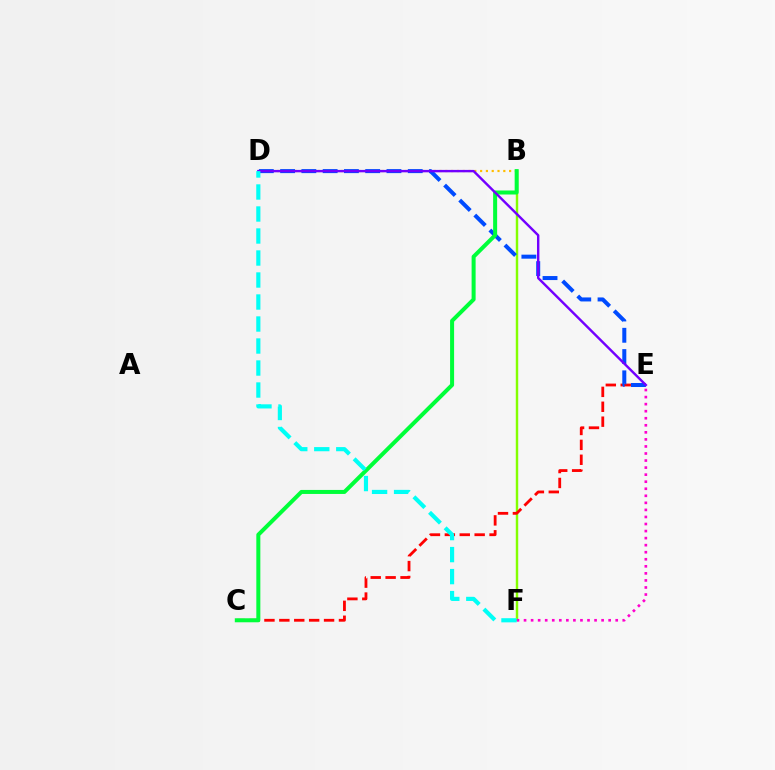{('B', 'D'): [{'color': '#ffbd00', 'line_style': 'dotted', 'thickness': 1.57}], ('B', 'F'): [{'color': '#84ff00', 'line_style': 'solid', 'thickness': 1.76}], ('E', 'F'): [{'color': '#ff00cf', 'line_style': 'dotted', 'thickness': 1.92}], ('C', 'E'): [{'color': '#ff0000', 'line_style': 'dashed', 'thickness': 2.02}], ('D', 'E'): [{'color': '#004bff', 'line_style': 'dashed', 'thickness': 2.89}, {'color': '#7200ff', 'line_style': 'solid', 'thickness': 1.74}], ('B', 'C'): [{'color': '#00ff39', 'line_style': 'solid', 'thickness': 2.89}], ('D', 'F'): [{'color': '#00fff6', 'line_style': 'dashed', 'thickness': 2.99}]}